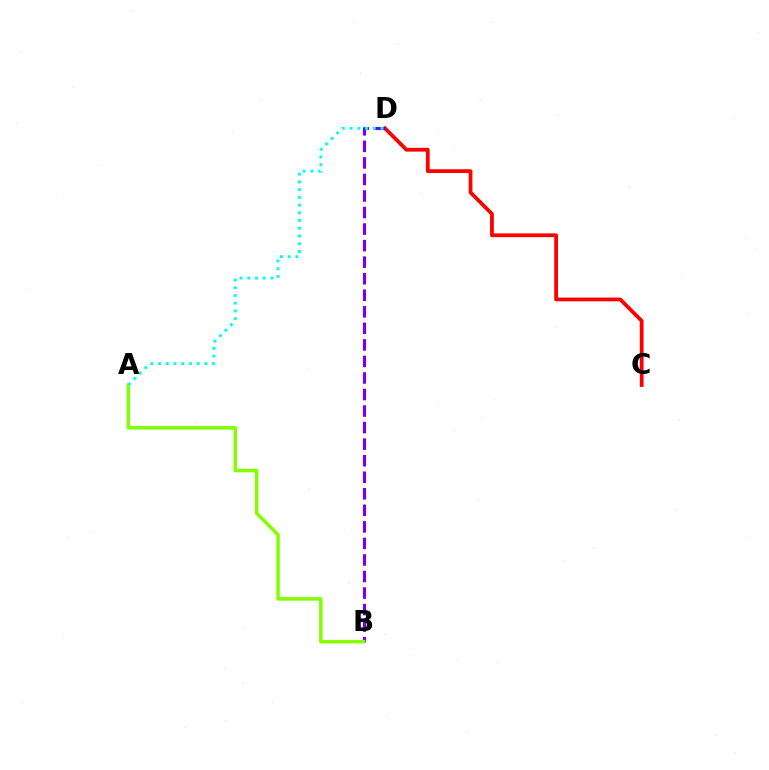{('C', 'D'): [{'color': '#ff0000', 'line_style': 'solid', 'thickness': 2.71}], ('B', 'D'): [{'color': '#7200ff', 'line_style': 'dashed', 'thickness': 2.25}], ('A', 'B'): [{'color': '#84ff00', 'line_style': 'solid', 'thickness': 2.52}], ('A', 'D'): [{'color': '#00fff6', 'line_style': 'dotted', 'thickness': 2.1}]}